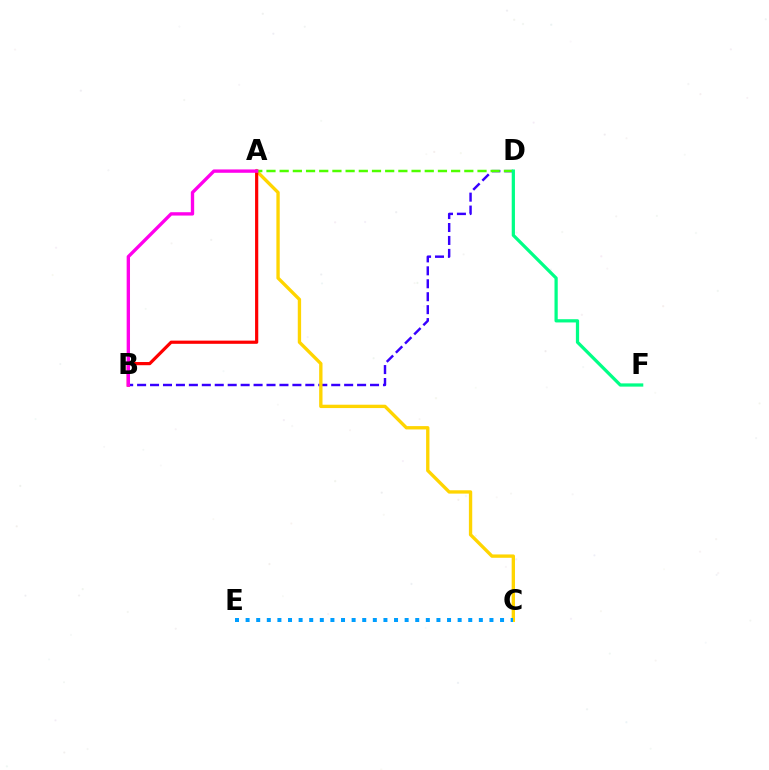{('B', 'D'): [{'color': '#3700ff', 'line_style': 'dashed', 'thickness': 1.76}], ('A', 'C'): [{'color': '#ffd500', 'line_style': 'solid', 'thickness': 2.41}], ('A', 'B'): [{'color': '#ff0000', 'line_style': 'solid', 'thickness': 2.3}, {'color': '#ff00ed', 'line_style': 'solid', 'thickness': 2.41}], ('A', 'D'): [{'color': '#4fff00', 'line_style': 'dashed', 'thickness': 1.79}], ('D', 'F'): [{'color': '#00ff86', 'line_style': 'solid', 'thickness': 2.33}], ('C', 'E'): [{'color': '#009eff', 'line_style': 'dotted', 'thickness': 2.88}]}